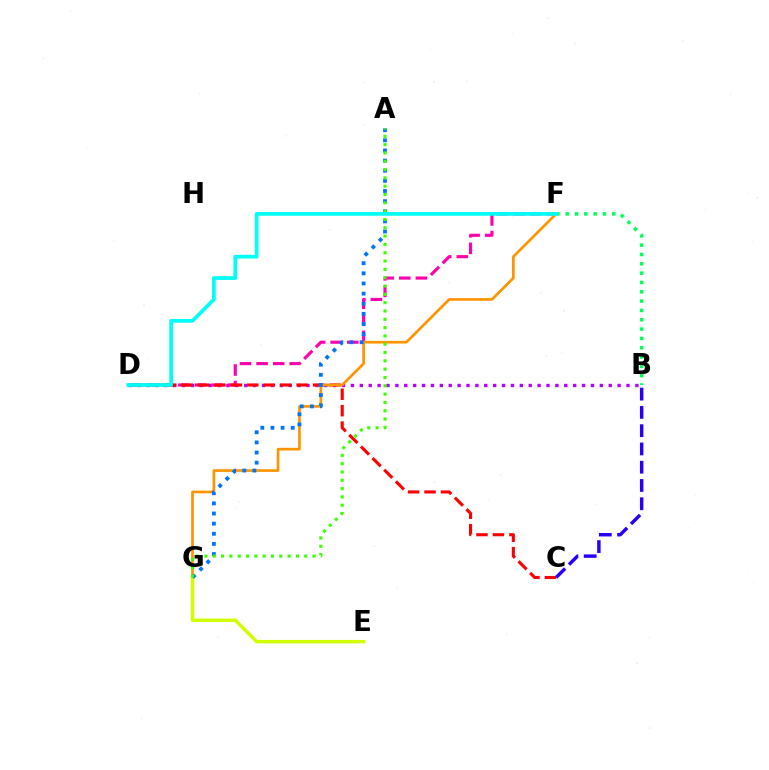{('B', 'D'): [{'color': '#b900ff', 'line_style': 'dotted', 'thickness': 2.42}], ('B', 'F'): [{'color': '#00ff5c', 'line_style': 'dotted', 'thickness': 2.53}], ('D', 'F'): [{'color': '#ff00ac', 'line_style': 'dashed', 'thickness': 2.25}, {'color': '#00fff6', 'line_style': 'solid', 'thickness': 2.69}], ('C', 'D'): [{'color': '#ff0000', 'line_style': 'dashed', 'thickness': 2.23}], ('B', 'C'): [{'color': '#2500ff', 'line_style': 'dashed', 'thickness': 2.48}], ('F', 'G'): [{'color': '#ff9400', 'line_style': 'solid', 'thickness': 1.94}], ('E', 'G'): [{'color': '#d1ff00', 'line_style': 'solid', 'thickness': 2.49}], ('A', 'G'): [{'color': '#0074ff', 'line_style': 'dotted', 'thickness': 2.75}, {'color': '#3dff00', 'line_style': 'dotted', 'thickness': 2.26}]}